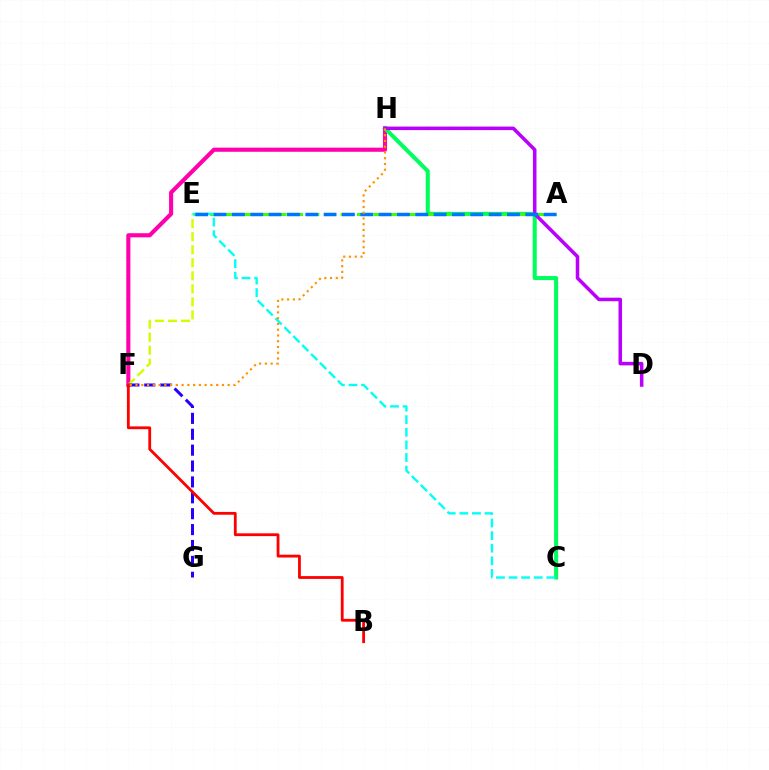{('F', 'H'): [{'color': '#ff00ac', 'line_style': 'solid', 'thickness': 2.95}, {'color': '#ff9400', 'line_style': 'dotted', 'thickness': 1.56}], ('C', 'H'): [{'color': '#00ff5c', 'line_style': 'solid', 'thickness': 2.91}], ('E', 'F'): [{'color': '#d1ff00', 'line_style': 'dashed', 'thickness': 1.77}], ('A', 'E'): [{'color': '#3dff00', 'line_style': 'dashed', 'thickness': 2.22}, {'color': '#0074ff', 'line_style': 'dashed', 'thickness': 2.49}], ('D', 'H'): [{'color': '#b900ff', 'line_style': 'solid', 'thickness': 2.54}], ('C', 'E'): [{'color': '#00fff6', 'line_style': 'dashed', 'thickness': 1.71}], ('F', 'G'): [{'color': '#2500ff', 'line_style': 'dashed', 'thickness': 2.16}], ('B', 'F'): [{'color': '#ff0000', 'line_style': 'solid', 'thickness': 2.02}]}